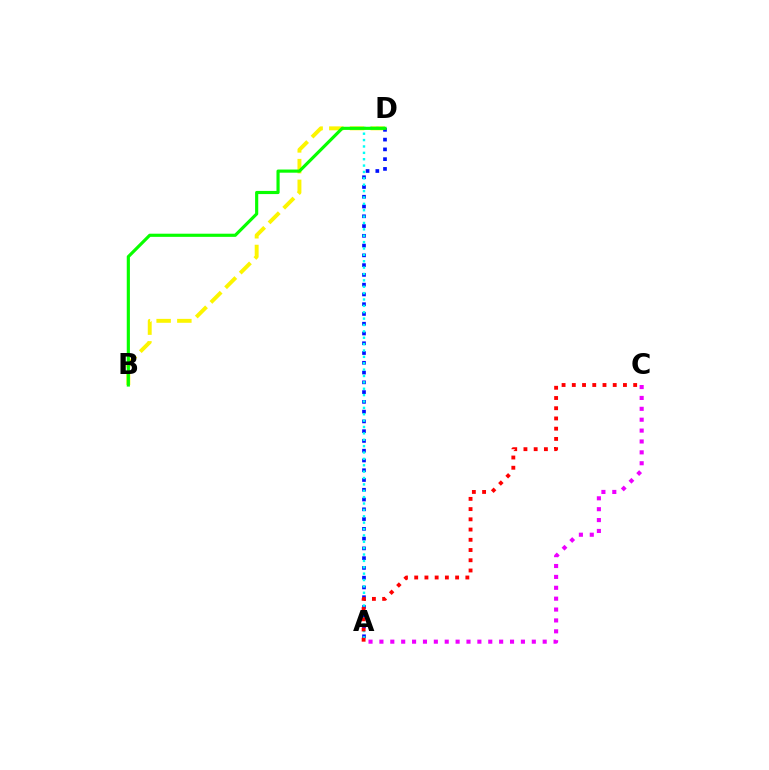{('B', 'D'): [{'color': '#fcf500', 'line_style': 'dashed', 'thickness': 2.81}, {'color': '#08ff00', 'line_style': 'solid', 'thickness': 2.27}], ('A', 'D'): [{'color': '#0010ff', 'line_style': 'dotted', 'thickness': 2.65}, {'color': '#00fff6', 'line_style': 'dotted', 'thickness': 1.73}], ('A', 'C'): [{'color': '#ff0000', 'line_style': 'dotted', 'thickness': 2.78}, {'color': '#ee00ff', 'line_style': 'dotted', 'thickness': 2.96}]}